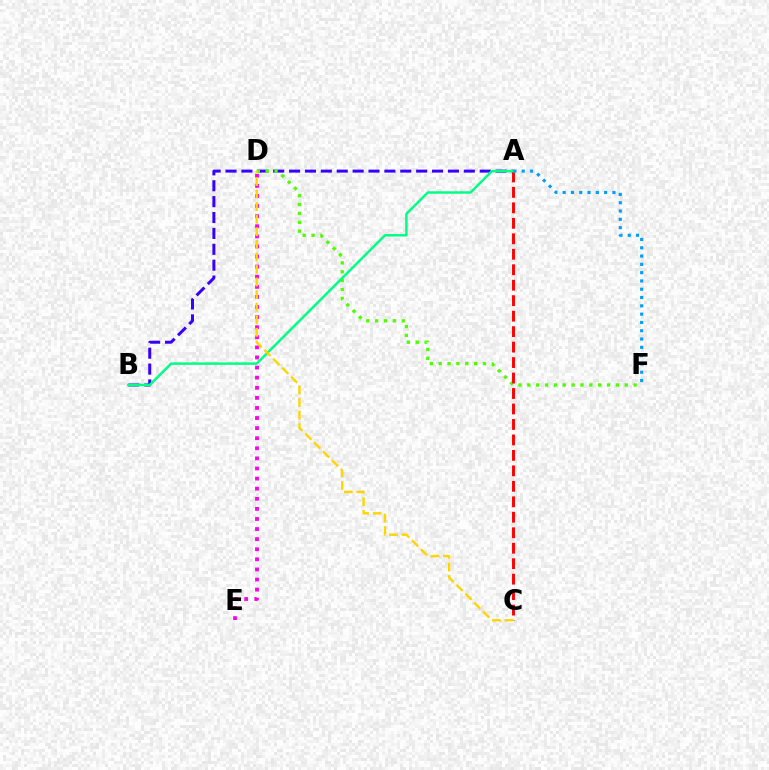{('A', 'B'): [{'color': '#3700ff', 'line_style': 'dashed', 'thickness': 2.16}, {'color': '#00ff86', 'line_style': 'solid', 'thickness': 1.79}], ('D', 'E'): [{'color': '#ff00ed', 'line_style': 'dotted', 'thickness': 2.74}], ('D', 'F'): [{'color': '#4fff00', 'line_style': 'dotted', 'thickness': 2.41}], ('A', 'C'): [{'color': '#ff0000', 'line_style': 'dashed', 'thickness': 2.1}], ('A', 'F'): [{'color': '#009eff', 'line_style': 'dotted', 'thickness': 2.25}], ('C', 'D'): [{'color': '#ffd500', 'line_style': 'dashed', 'thickness': 1.71}]}